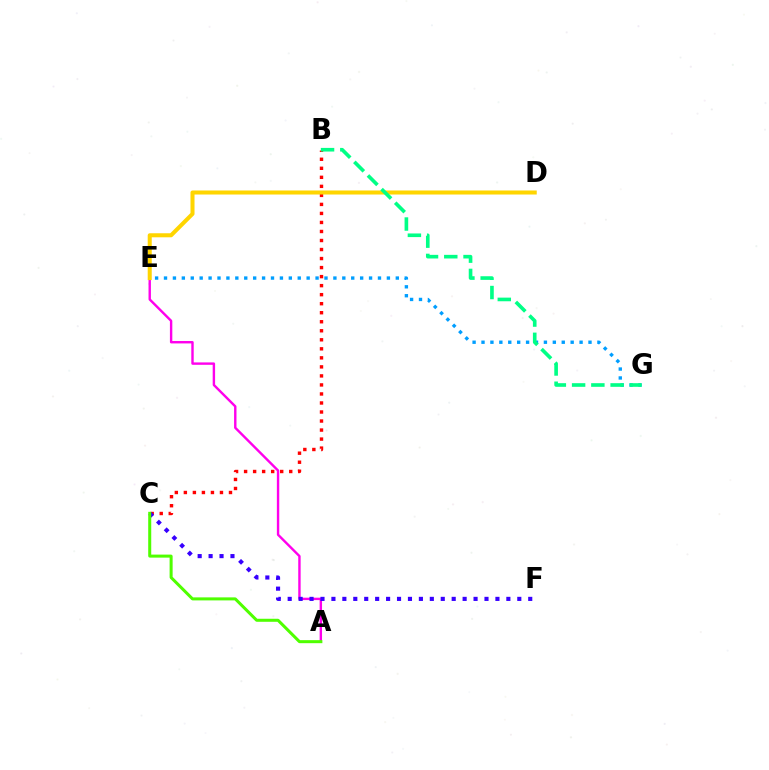{('B', 'C'): [{'color': '#ff0000', 'line_style': 'dotted', 'thickness': 2.45}], ('A', 'E'): [{'color': '#ff00ed', 'line_style': 'solid', 'thickness': 1.73}], ('C', 'F'): [{'color': '#3700ff', 'line_style': 'dotted', 'thickness': 2.97}], ('E', 'G'): [{'color': '#009eff', 'line_style': 'dotted', 'thickness': 2.42}], ('A', 'C'): [{'color': '#4fff00', 'line_style': 'solid', 'thickness': 2.18}], ('D', 'E'): [{'color': '#ffd500', 'line_style': 'solid', 'thickness': 2.91}], ('B', 'G'): [{'color': '#00ff86', 'line_style': 'dashed', 'thickness': 2.62}]}